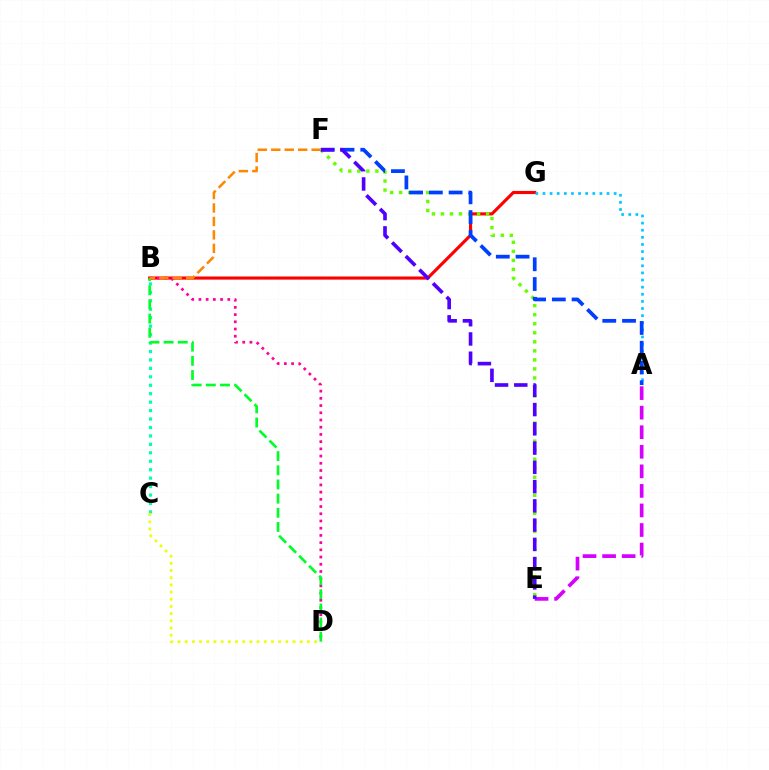{('B', 'G'): [{'color': '#ff0000', 'line_style': 'solid', 'thickness': 2.25}], ('B', 'D'): [{'color': '#ff00a0', 'line_style': 'dotted', 'thickness': 1.96}, {'color': '#00ff27', 'line_style': 'dashed', 'thickness': 1.92}], ('E', 'F'): [{'color': '#66ff00', 'line_style': 'dotted', 'thickness': 2.45}, {'color': '#4f00ff', 'line_style': 'dashed', 'thickness': 2.62}], ('A', 'G'): [{'color': '#00c7ff', 'line_style': 'dotted', 'thickness': 1.93}], ('A', 'E'): [{'color': '#d600ff', 'line_style': 'dashed', 'thickness': 2.66}], ('B', 'C'): [{'color': '#00ffaf', 'line_style': 'dotted', 'thickness': 2.29}], ('A', 'F'): [{'color': '#003fff', 'line_style': 'dashed', 'thickness': 2.69}], ('B', 'F'): [{'color': '#ff8800', 'line_style': 'dashed', 'thickness': 1.83}], ('C', 'D'): [{'color': '#eeff00', 'line_style': 'dotted', 'thickness': 1.95}]}